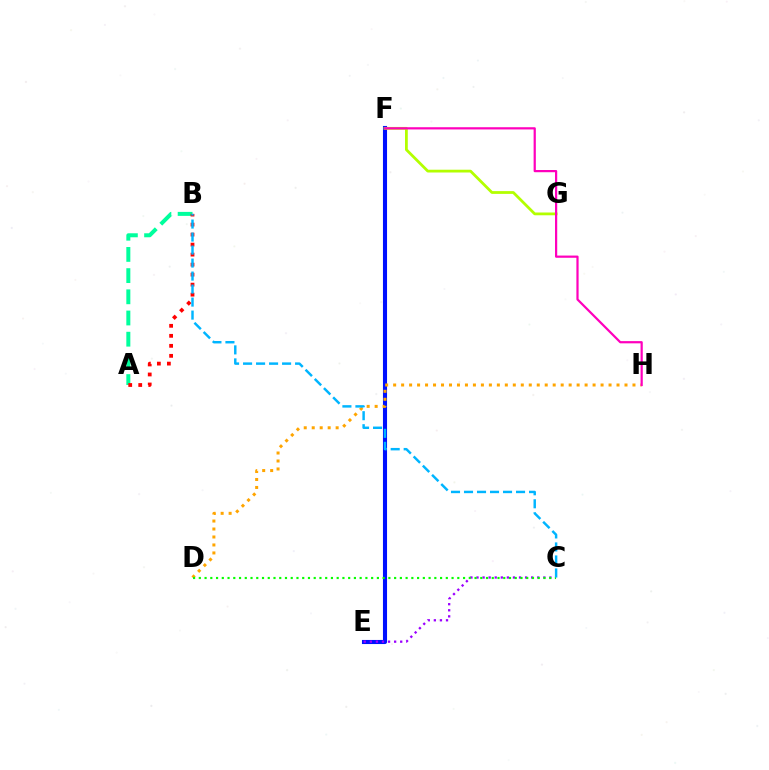{('E', 'F'): [{'color': '#0010ff', 'line_style': 'solid', 'thickness': 2.94}], ('D', 'H'): [{'color': '#ffa500', 'line_style': 'dotted', 'thickness': 2.17}], ('C', 'E'): [{'color': '#9b00ff', 'line_style': 'dotted', 'thickness': 1.65}], ('A', 'B'): [{'color': '#00ff9d', 'line_style': 'dashed', 'thickness': 2.88}, {'color': '#ff0000', 'line_style': 'dotted', 'thickness': 2.72}], ('C', 'D'): [{'color': '#08ff00', 'line_style': 'dotted', 'thickness': 1.56}], ('F', 'G'): [{'color': '#b3ff00', 'line_style': 'solid', 'thickness': 2.0}], ('B', 'C'): [{'color': '#00b5ff', 'line_style': 'dashed', 'thickness': 1.77}], ('F', 'H'): [{'color': '#ff00bd', 'line_style': 'solid', 'thickness': 1.6}]}